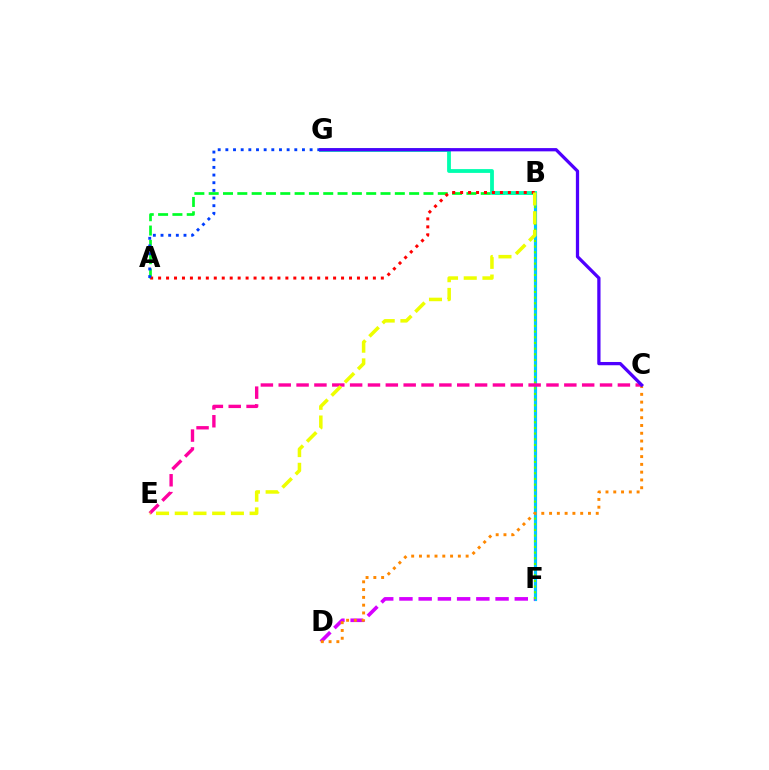{('B', 'F'): [{'color': '#00c7ff', 'line_style': 'solid', 'thickness': 2.28}, {'color': '#66ff00', 'line_style': 'dotted', 'thickness': 1.54}], ('A', 'B'): [{'color': '#00ff27', 'line_style': 'dashed', 'thickness': 1.95}, {'color': '#ff0000', 'line_style': 'dotted', 'thickness': 2.16}], ('D', 'F'): [{'color': '#d600ff', 'line_style': 'dashed', 'thickness': 2.61}], ('B', 'G'): [{'color': '#00ffaf', 'line_style': 'solid', 'thickness': 2.74}], ('A', 'G'): [{'color': '#003fff', 'line_style': 'dotted', 'thickness': 2.08}], ('C', 'D'): [{'color': '#ff8800', 'line_style': 'dotted', 'thickness': 2.11}], ('C', 'E'): [{'color': '#ff00a0', 'line_style': 'dashed', 'thickness': 2.42}], ('B', 'E'): [{'color': '#eeff00', 'line_style': 'dashed', 'thickness': 2.54}], ('C', 'G'): [{'color': '#4f00ff', 'line_style': 'solid', 'thickness': 2.35}]}